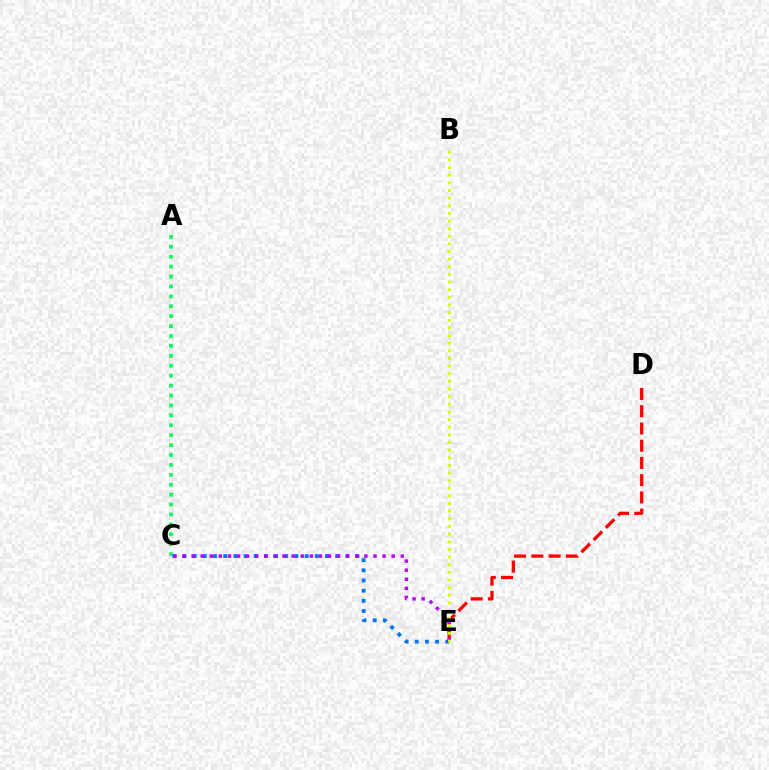{('D', 'E'): [{'color': '#ff0000', 'line_style': 'dashed', 'thickness': 2.34}], ('A', 'C'): [{'color': '#00ff5c', 'line_style': 'dotted', 'thickness': 2.69}], ('C', 'E'): [{'color': '#0074ff', 'line_style': 'dotted', 'thickness': 2.76}, {'color': '#b900ff', 'line_style': 'dotted', 'thickness': 2.47}], ('B', 'E'): [{'color': '#d1ff00', 'line_style': 'dotted', 'thickness': 2.08}]}